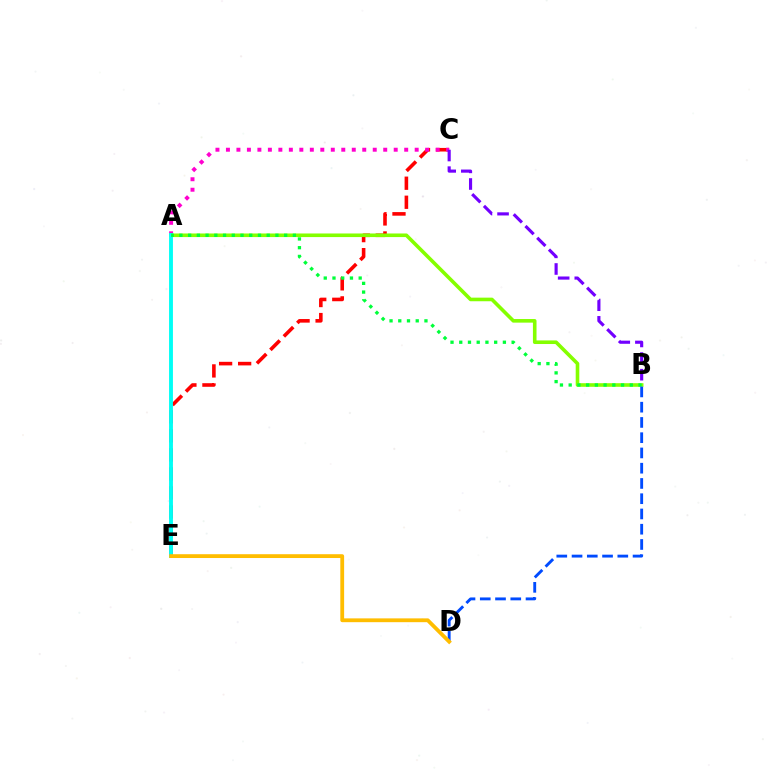{('C', 'E'): [{'color': '#ff0000', 'line_style': 'dashed', 'thickness': 2.59}], ('A', 'C'): [{'color': '#ff00cf', 'line_style': 'dotted', 'thickness': 2.85}], ('A', 'B'): [{'color': '#84ff00', 'line_style': 'solid', 'thickness': 2.59}, {'color': '#00ff39', 'line_style': 'dotted', 'thickness': 2.37}], ('A', 'E'): [{'color': '#00fff6', 'line_style': 'solid', 'thickness': 2.78}], ('B', 'D'): [{'color': '#004bff', 'line_style': 'dashed', 'thickness': 2.07}], ('D', 'E'): [{'color': '#ffbd00', 'line_style': 'solid', 'thickness': 2.74}], ('B', 'C'): [{'color': '#7200ff', 'line_style': 'dashed', 'thickness': 2.26}]}